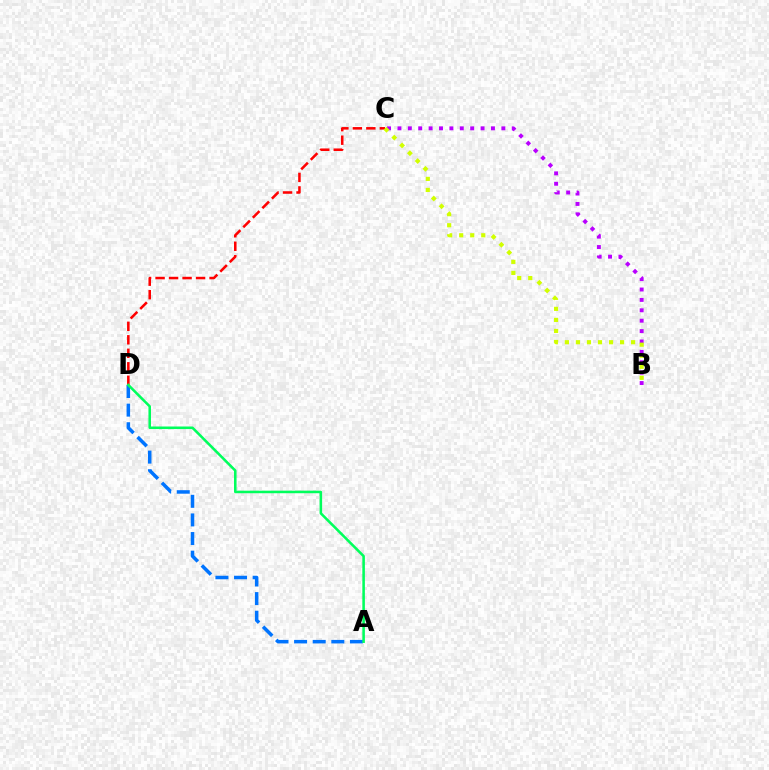{('B', 'C'): [{'color': '#b900ff', 'line_style': 'dotted', 'thickness': 2.82}, {'color': '#d1ff00', 'line_style': 'dotted', 'thickness': 3.0}], ('C', 'D'): [{'color': '#ff0000', 'line_style': 'dashed', 'thickness': 1.83}], ('A', 'D'): [{'color': '#0074ff', 'line_style': 'dashed', 'thickness': 2.53}, {'color': '#00ff5c', 'line_style': 'solid', 'thickness': 1.84}]}